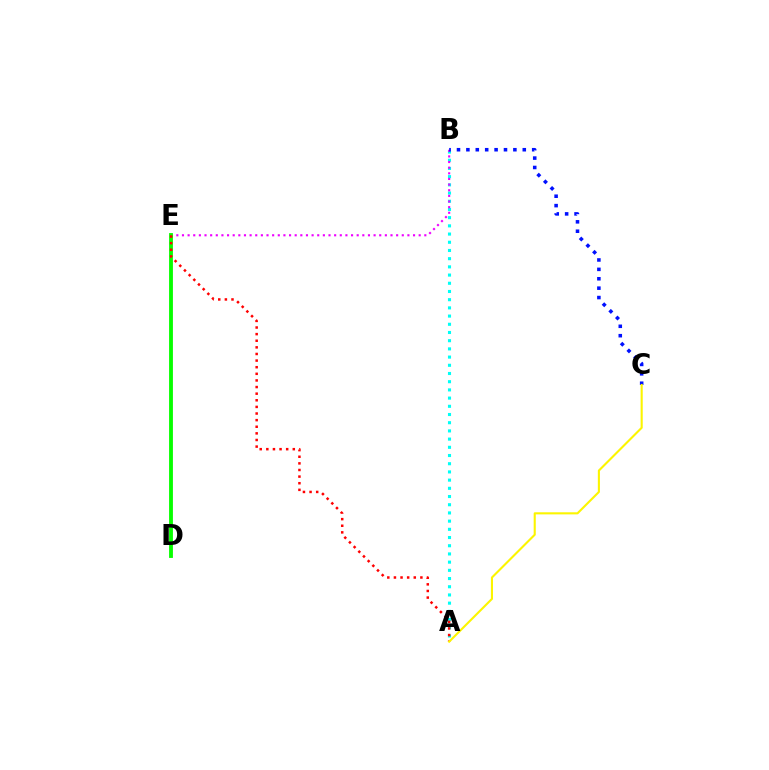{('A', 'B'): [{'color': '#00fff6', 'line_style': 'dotted', 'thickness': 2.23}], ('B', 'E'): [{'color': '#ee00ff', 'line_style': 'dotted', 'thickness': 1.53}], ('D', 'E'): [{'color': '#08ff00', 'line_style': 'solid', 'thickness': 2.77}], ('A', 'E'): [{'color': '#ff0000', 'line_style': 'dotted', 'thickness': 1.8}], ('B', 'C'): [{'color': '#0010ff', 'line_style': 'dotted', 'thickness': 2.55}], ('A', 'C'): [{'color': '#fcf500', 'line_style': 'solid', 'thickness': 1.51}]}